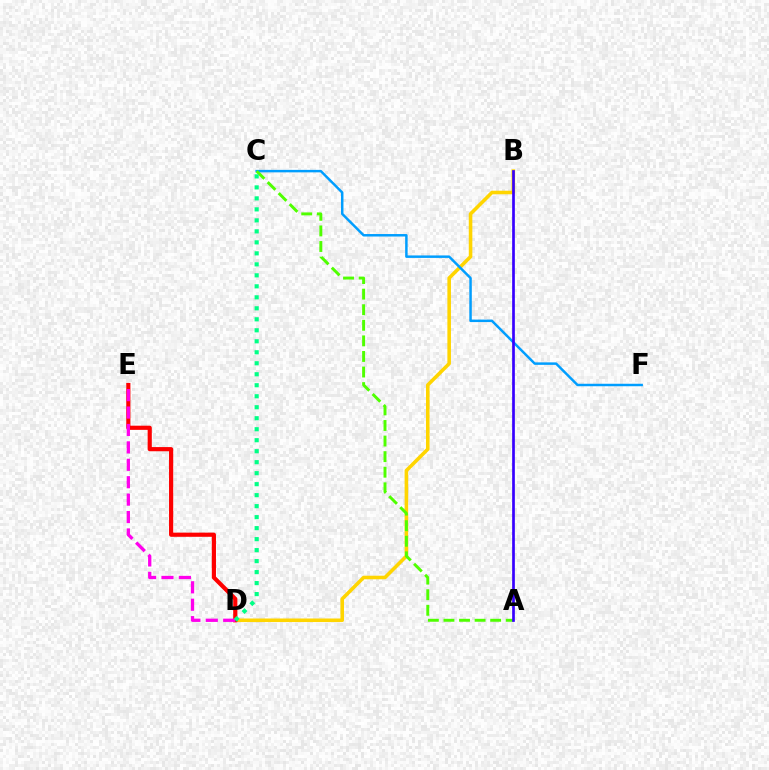{('B', 'D'): [{'color': '#ffd500', 'line_style': 'solid', 'thickness': 2.57}], ('D', 'E'): [{'color': '#ff0000', 'line_style': 'solid', 'thickness': 3.0}, {'color': '#ff00ed', 'line_style': 'dashed', 'thickness': 2.37}], ('C', 'F'): [{'color': '#009eff', 'line_style': 'solid', 'thickness': 1.78}], ('A', 'C'): [{'color': '#4fff00', 'line_style': 'dashed', 'thickness': 2.12}], ('A', 'B'): [{'color': '#3700ff', 'line_style': 'solid', 'thickness': 1.94}], ('C', 'D'): [{'color': '#00ff86', 'line_style': 'dotted', 'thickness': 2.99}]}